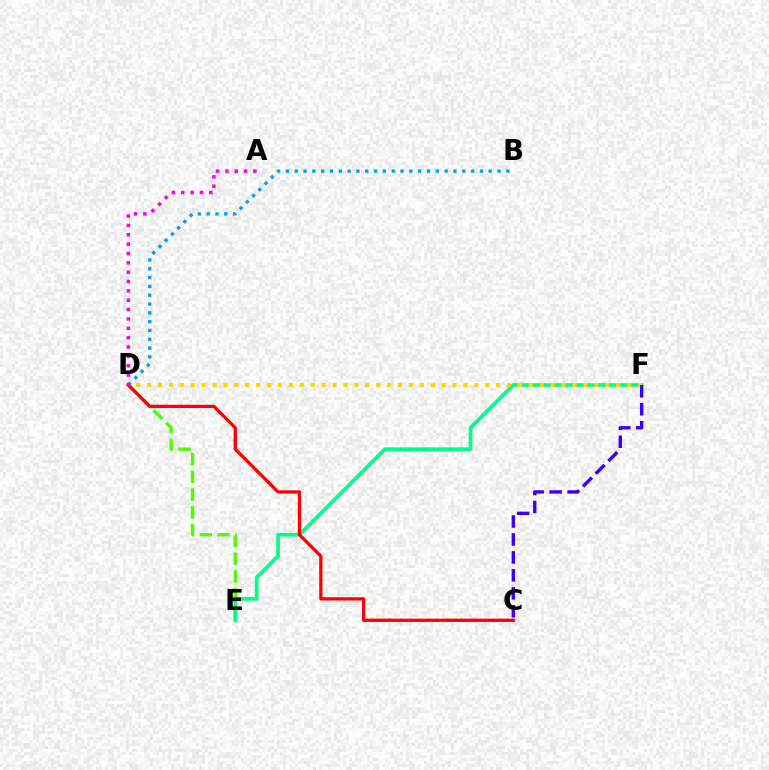{('D', 'E'): [{'color': '#4fff00', 'line_style': 'dashed', 'thickness': 2.42}], ('E', 'F'): [{'color': '#00ff86', 'line_style': 'solid', 'thickness': 2.66}], ('D', 'F'): [{'color': '#ffd500', 'line_style': 'dotted', 'thickness': 2.96}], ('C', 'D'): [{'color': '#ff0000', 'line_style': 'solid', 'thickness': 2.35}], ('C', 'F'): [{'color': '#3700ff', 'line_style': 'dashed', 'thickness': 2.44}], ('B', 'D'): [{'color': '#009eff', 'line_style': 'dotted', 'thickness': 2.4}], ('A', 'D'): [{'color': '#ff00ed', 'line_style': 'dotted', 'thickness': 2.54}]}